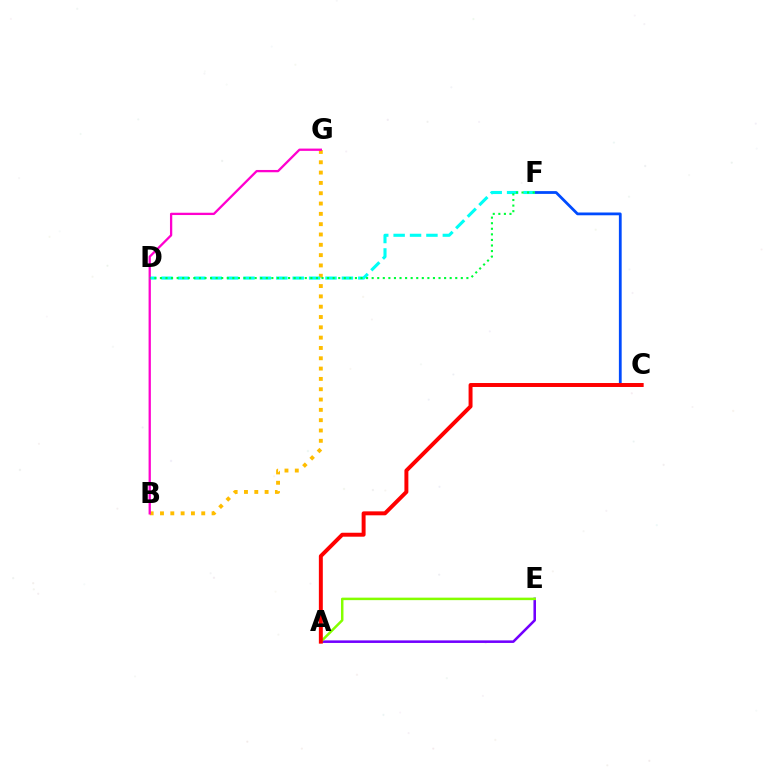{('A', 'E'): [{'color': '#7200ff', 'line_style': 'solid', 'thickness': 1.84}, {'color': '#84ff00', 'line_style': 'solid', 'thickness': 1.8}], ('C', 'F'): [{'color': '#004bff', 'line_style': 'solid', 'thickness': 2.0}], ('A', 'C'): [{'color': '#ff0000', 'line_style': 'solid', 'thickness': 2.84}], ('B', 'G'): [{'color': '#ffbd00', 'line_style': 'dotted', 'thickness': 2.8}, {'color': '#ff00cf', 'line_style': 'solid', 'thickness': 1.65}], ('D', 'F'): [{'color': '#00fff6', 'line_style': 'dashed', 'thickness': 2.23}, {'color': '#00ff39', 'line_style': 'dotted', 'thickness': 1.51}]}